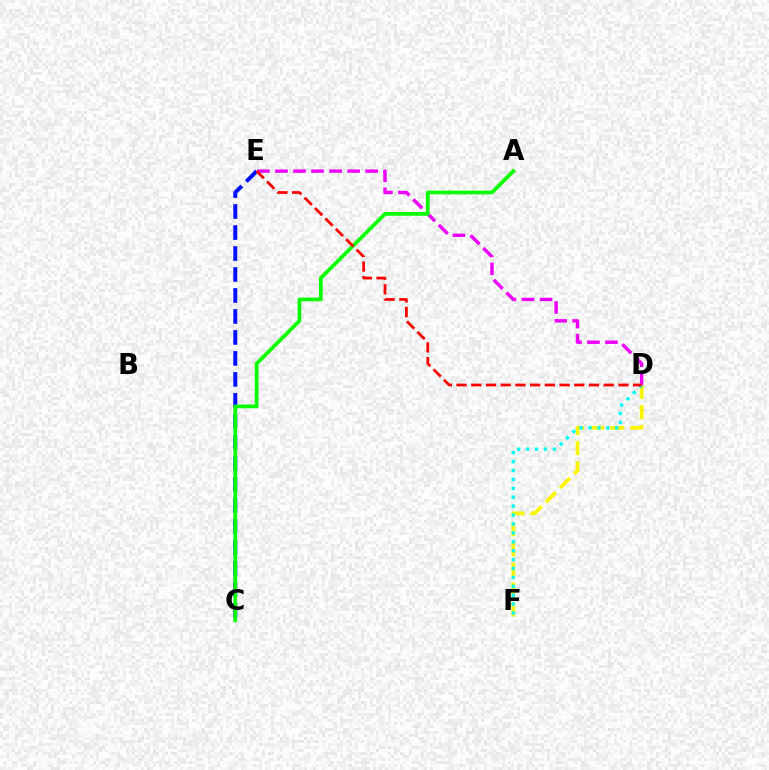{('D', 'E'): [{'color': '#ee00ff', 'line_style': 'dashed', 'thickness': 2.45}, {'color': '#ff0000', 'line_style': 'dashed', 'thickness': 2.0}], ('C', 'E'): [{'color': '#0010ff', 'line_style': 'dashed', 'thickness': 2.85}], ('A', 'C'): [{'color': '#08ff00', 'line_style': 'solid', 'thickness': 2.69}], ('D', 'F'): [{'color': '#fcf500', 'line_style': 'dashed', 'thickness': 2.72}, {'color': '#00fff6', 'line_style': 'dotted', 'thickness': 2.42}]}